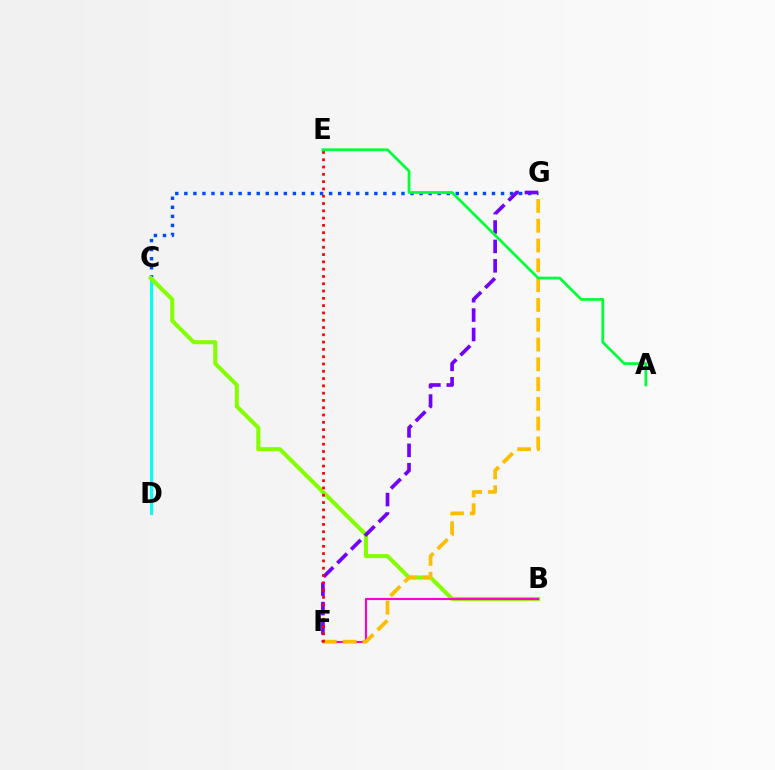{('C', 'G'): [{'color': '#004bff', 'line_style': 'dotted', 'thickness': 2.46}], ('C', 'D'): [{'color': '#00fff6', 'line_style': 'solid', 'thickness': 2.23}], ('B', 'C'): [{'color': '#84ff00', 'line_style': 'solid', 'thickness': 2.92}], ('B', 'F'): [{'color': '#ff00cf', 'line_style': 'solid', 'thickness': 1.53}], ('F', 'G'): [{'color': '#ffbd00', 'line_style': 'dashed', 'thickness': 2.69}, {'color': '#7200ff', 'line_style': 'dashed', 'thickness': 2.64}], ('A', 'E'): [{'color': '#00ff39', 'line_style': 'solid', 'thickness': 1.97}], ('E', 'F'): [{'color': '#ff0000', 'line_style': 'dotted', 'thickness': 1.98}]}